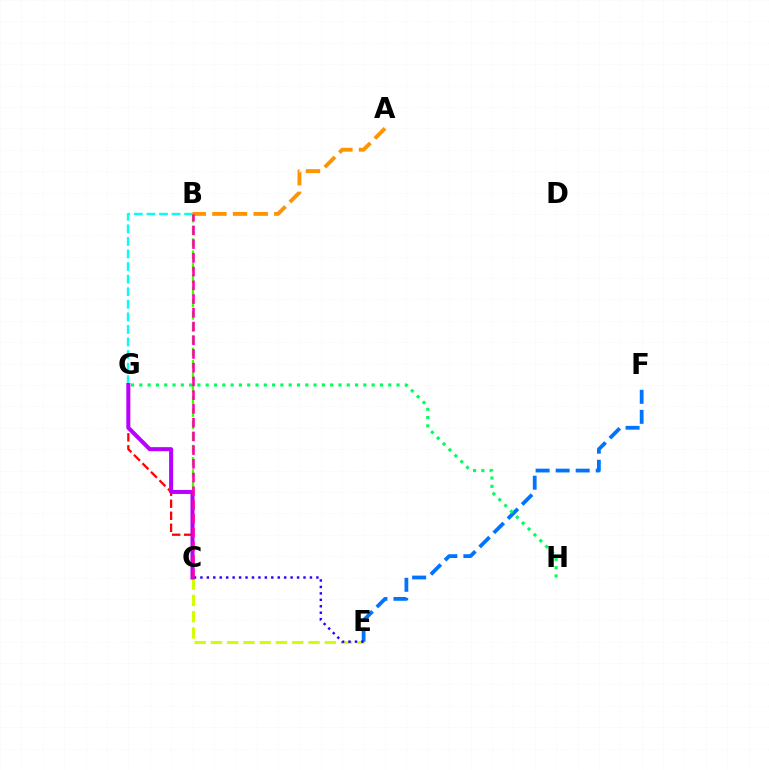{('C', 'E'): [{'color': '#d1ff00', 'line_style': 'dashed', 'thickness': 2.21}, {'color': '#2500ff', 'line_style': 'dotted', 'thickness': 1.75}], ('B', 'G'): [{'color': '#00fff6', 'line_style': 'dashed', 'thickness': 1.71}], ('B', 'C'): [{'color': '#3dff00', 'line_style': 'dashed', 'thickness': 1.65}, {'color': '#ff00ac', 'line_style': 'dashed', 'thickness': 1.87}], ('C', 'G'): [{'color': '#ff0000', 'line_style': 'dashed', 'thickness': 1.63}, {'color': '#b900ff', 'line_style': 'solid', 'thickness': 2.9}], ('E', 'F'): [{'color': '#0074ff', 'line_style': 'dashed', 'thickness': 2.72}], ('G', 'H'): [{'color': '#00ff5c', 'line_style': 'dotted', 'thickness': 2.25}], ('A', 'B'): [{'color': '#ff9400', 'line_style': 'dashed', 'thickness': 2.8}]}